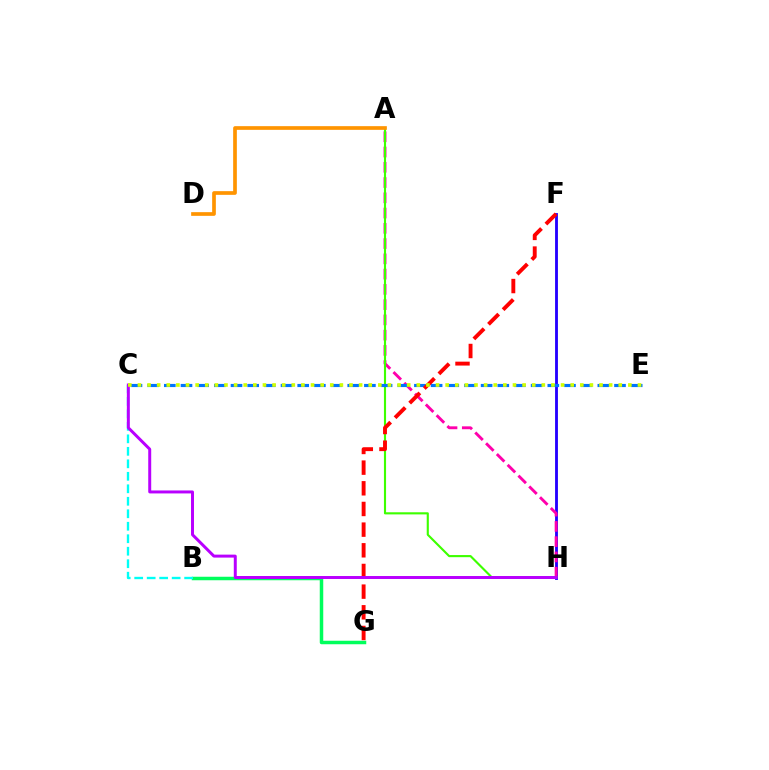{('F', 'H'): [{'color': '#2500ff', 'line_style': 'solid', 'thickness': 2.05}], ('A', 'H'): [{'color': '#ff00ac', 'line_style': 'dashed', 'thickness': 2.07}, {'color': '#3dff00', 'line_style': 'solid', 'thickness': 1.53}], ('B', 'G'): [{'color': '#00ff5c', 'line_style': 'solid', 'thickness': 2.51}], ('C', 'E'): [{'color': '#0074ff', 'line_style': 'dashed', 'thickness': 2.27}, {'color': '#d1ff00', 'line_style': 'dotted', 'thickness': 2.61}], ('F', 'G'): [{'color': '#ff0000', 'line_style': 'dashed', 'thickness': 2.81}], ('B', 'C'): [{'color': '#00fff6', 'line_style': 'dashed', 'thickness': 1.7}], ('C', 'H'): [{'color': '#b900ff', 'line_style': 'solid', 'thickness': 2.14}], ('A', 'D'): [{'color': '#ff9400', 'line_style': 'solid', 'thickness': 2.66}]}